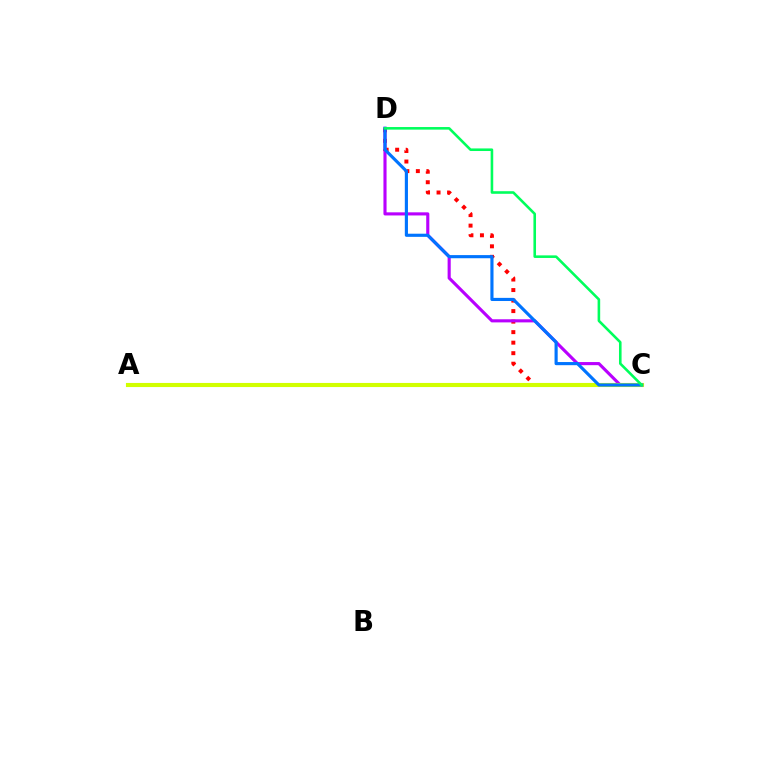{('C', 'D'): [{'color': '#ff0000', 'line_style': 'dotted', 'thickness': 2.86}, {'color': '#b900ff', 'line_style': 'solid', 'thickness': 2.24}, {'color': '#0074ff', 'line_style': 'solid', 'thickness': 2.26}, {'color': '#00ff5c', 'line_style': 'solid', 'thickness': 1.87}], ('A', 'C'): [{'color': '#d1ff00', 'line_style': 'solid', 'thickness': 2.96}]}